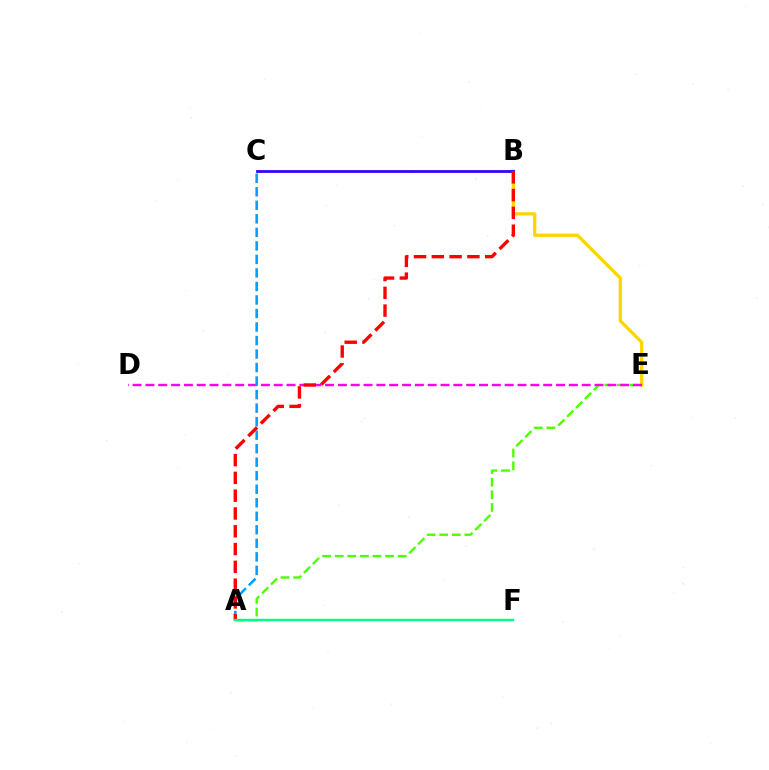{('B', 'E'): [{'color': '#ffd500', 'line_style': 'solid', 'thickness': 2.36}], ('A', 'E'): [{'color': '#4fff00', 'line_style': 'dashed', 'thickness': 1.71}], ('D', 'E'): [{'color': '#ff00ed', 'line_style': 'dashed', 'thickness': 1.74}], ('B', 'C'): [{'color': '#3700ff', 'line_style': 'solid', 'thickness': 2.01}], ('A', 'C'): [{'color': '#009eff', 'line_style': 'dashed', 'thickness': 1.84}], ('A', 'B'): [{'color': '#ff0000', 'line_style': 'dashed', 'thickness': 2.42}], ('A', 'F'): [{'color': '#00ff86', 'line_style': 'solid', 'thickness': 1.72}]}